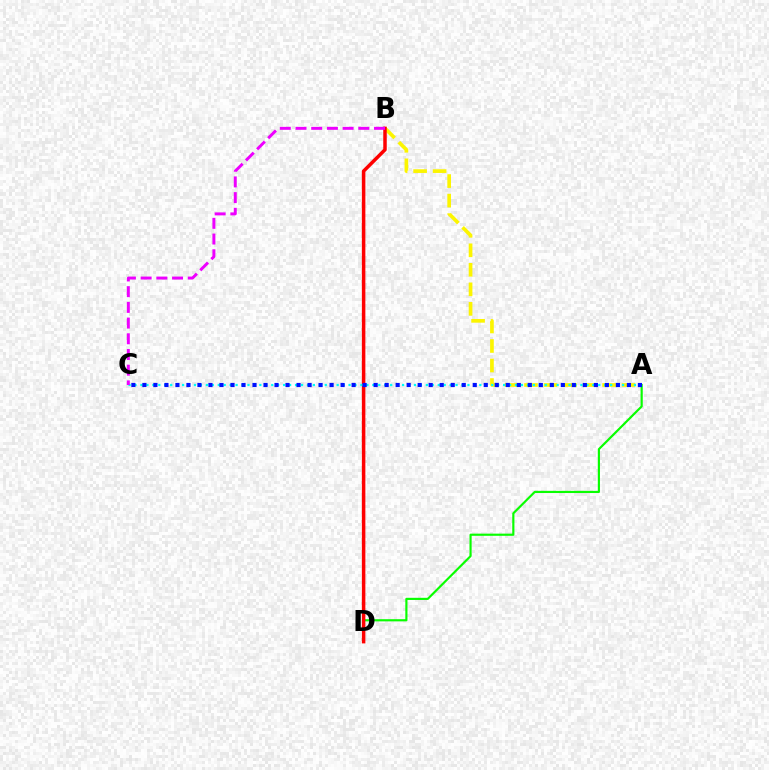{('A', 'B'): [{'color': '#fcf500', 'line_style': 'dashed', 'thickness': 2.65}], ('A', 'D'): [{'color': '#08ff00', 'line_style': 'solid', 'thickness': 1.56}], ('B', 'D'): [{'color': '#ff0000', 'line_style': 'solid', 'thickness': 2.52}], ('A', 'C'): [{'color': '#00fff6', 'line_style': 'dotted', 'thickness': 1.62}, {'color': '#0010ff', 'line_style': 'dotted', 'thickness': 2.99}], ('B', 'C'): [{'color': '#ee00ff', 'line_style': 'dashed', 'thickness': 2.13}]}